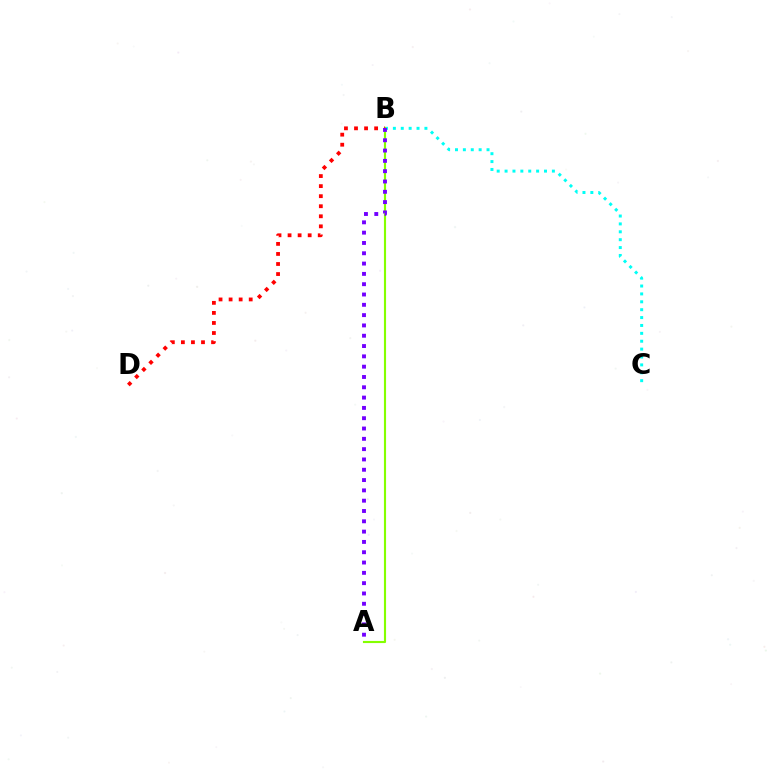{('B', 'C'): [{'color': '#00fff6', 'line_style': 'dotted', 'thickness': 2.14}], ('A', 'B'): [{'color': '#84ff00', 'line_style': 'solid', 'thickness': 1.54}, {'color': '#7200ff', 'line_style': 'dotted', 'thickness': 2.8}], ('B', 'D'): [{'color': '#ff0000', 'line_style': 'dotted', 'thickness': 2.73}]}